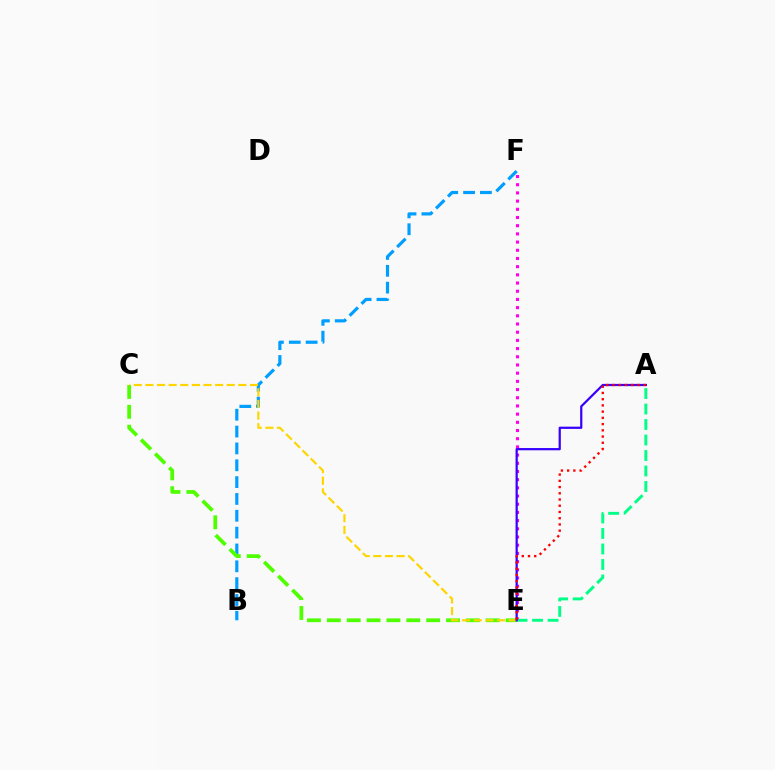{('E', 'F'): [{'color': '#ff00ed', 'line_style': 'dotted', 'thickness': 2.23}], ('B', 'F'): [{'color': '#009eff', 'line_style': 'dashed', 'thickness': 2.29}], ('C', 'E'): [{'color': '#4fff00', 'line_style': 'dashed', 'thickness': 2.7}, {'color': '#ffd500', 'line_style': 'dashed', 'thickness': 1.58}], ('A', 'E'): [{'color': '#00ff86', 'line_style': 'dashed', 'thickness': 2.1}, {'color': '#3700ff', 'line_style': 'solid', 'thickness': 1.6}, {'color': '#ff0000', 'line_style': 'dotted', 'thickness': 1.69}]}